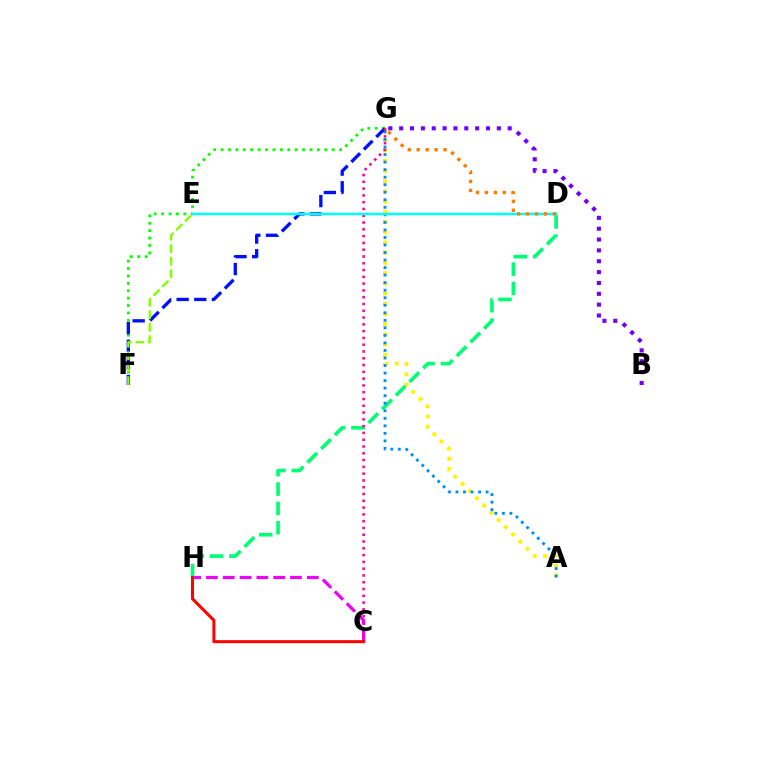{('A', 'G'): [{'color': '#fcf500', 'line_style': 'dotted', 'thickness': 2.78}, {'color': '#008cff', 'line_style': 'dotted', 'thickness': 2.05}], ('C', 'H'): [{'color': '#ee00ff', 'line_style': 'dashed', 'thickness': 2.28}, {'color': '#ff0000', 'line_style': 'solid', 'thickness': 2.18}], ('D', 'H'): [{'color': '#00ff74', 'line_style': 'dashed', 'thickness': 2.63}], ('F', 'G'): [{'color': '#08ff00', 'line_style': 'dotted', 'thickness': 2.01}, {'color': '#0010ff', 'line_style': 'dashed', 'thickness': 2.39}], ('E', 'F'): [{'color': '#84ff00', 'line_style': 'dashed', 'thickness': 1.69}], ('C', 'G'): [{'color': '#ff0094', 'line_style': 'dotted', 'thickness': 1.84}], ('D', 'E'): [{'color': '#00fff6', 'line_style': 'solid', 'thickness': 1.79}], ('D', 'G'): [{'color': '#ff7c00', 'line_style': 'dotted', 'thickness': 2.43}], ('B', 'G'): [{'color': '#7200ff', 'line_style': 'dotted', 'thickness': 2.95}]}